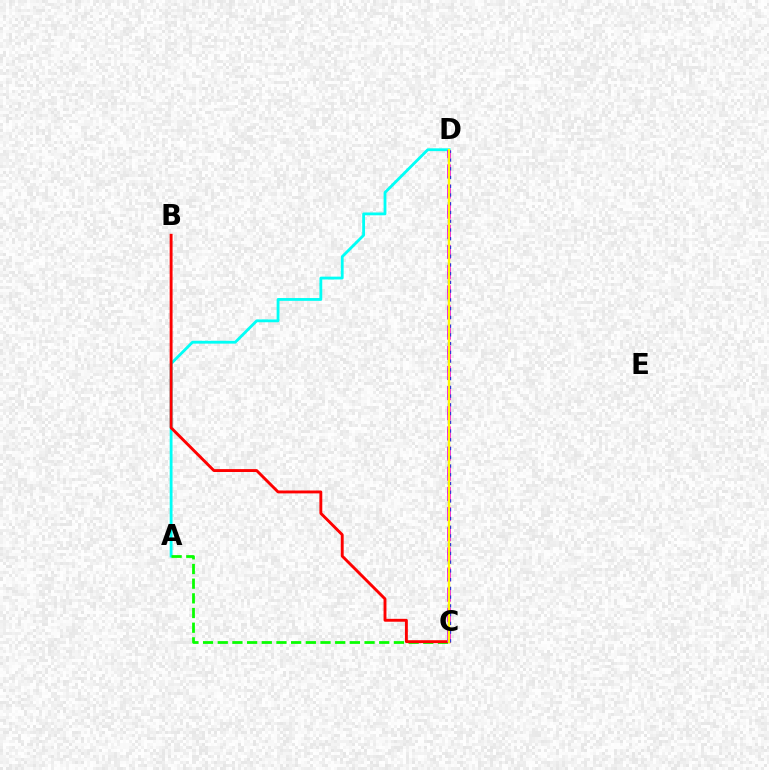{('A', 'D'): [{'color': '#00fff6', 'line_style': 'solid', 'thickness': 2.03}], ('A', 'C'): [{'color': '#08ff00', 'line_style': 'dashed', 'thickness': 1.99}], ('B', 'C'): [{'color': '#ff0000', 'line_style': 'solid', 'thickness': 2.08}], ('C', 'D'): [{'color': '#ee00ff', 'line_style': 'dashed', 'thickness': 2.74}, {'color': '#0010ff', 'line_style': 'dotted', 'thickness': 2.38}, {'color': '#fcf500', 'line_style': 'solid', 'thickness': 1.71}]}